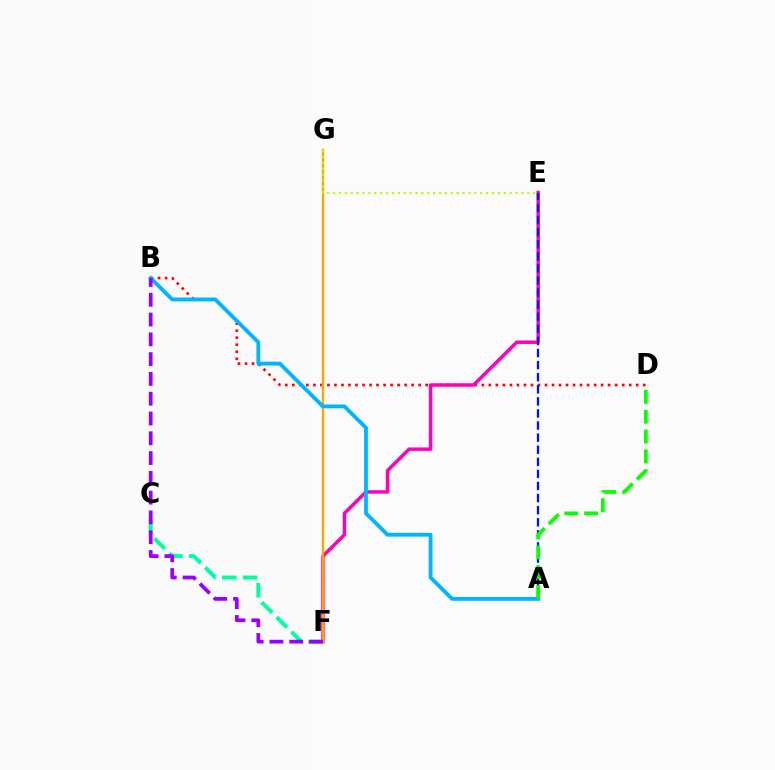{('B', 'D'): [{'color': '#ff0000', 'line_style': 'dotted', 'thickness': 1.91}], ('E', 'F'): [{'color': '#ff00bd', 'line_style': 'solid', 'thickness': 2.49}], ('C', 'F'): [{'color': '#00ff9d', 'line_style': 'dashed', 'thickness': 2.84}], ('F', 'G'): [{'color': '#ffa500', 'line_style': 'solid', 'thickness': 1.7}], ('A', 'E'): [{'color': '#0010ff', 'line_style': 'dashed', 'thickness': 1.64}], ('E', 'G'): [{'color': '#b3ff00', 'line_style': 'dotted', 'thickness': 1.6}], ('A', 'B'): [{'color': '#00b5ff', 'line_style': 'solid', 'thickness': 2.76}], ('A', 'D'): [{'color': '#08ff00', 'line_style': 'dashed', 'thickness': 2.69}], ('B', 'F'): [{'color': '#9b00ff', 'line_style': 'dashed', 'thickness': 2.69}]}